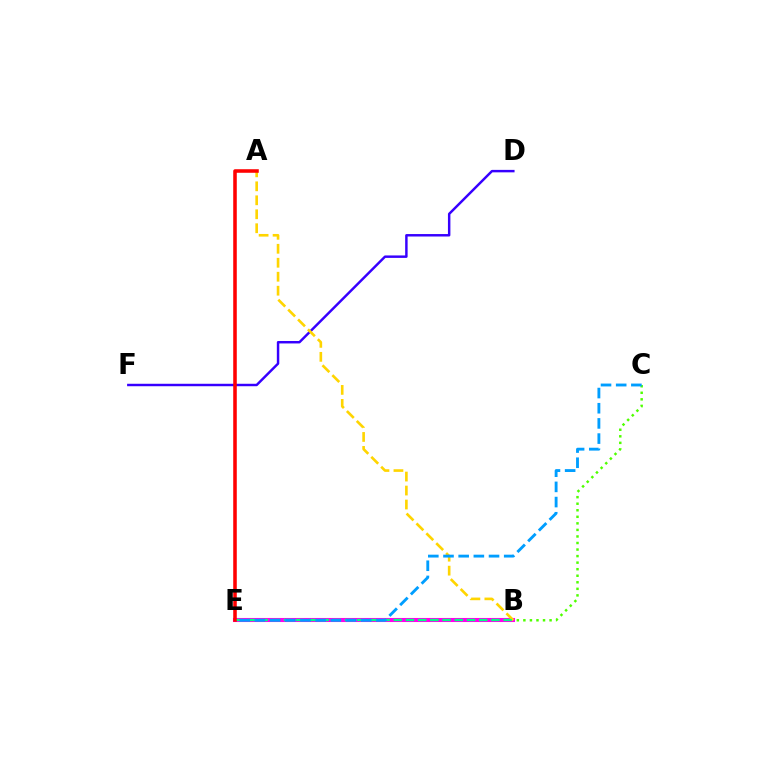{('D', 'F'): [{'color': '#3700ff', 'line_style': 'solid', 'thickness': 1.77}], ('B', 'E'): [{'color': '#ff00ed', 'line_style': 'solid', 'thickness': 2.94}, {'color': '#00ff86', 'line_style': 'dashed', 'thickness': 1.66}], ('A', 'B'): [{'color': '#ffd500', 'line_style': 'dashed', 'thickness': 1.9}], ('B', 'C'): [{'color': '#4fff00', 'line_style': 'dotted', 'thickness': 1.78}], ('C', 'E'): [{'color': '#009eff', 'line_style': 'dashed', 'thickness': 2.06}], ('A', 'E'): [{'color': '#ff0000', 'line_style': 'solid', 'thickness': 2.56}]}